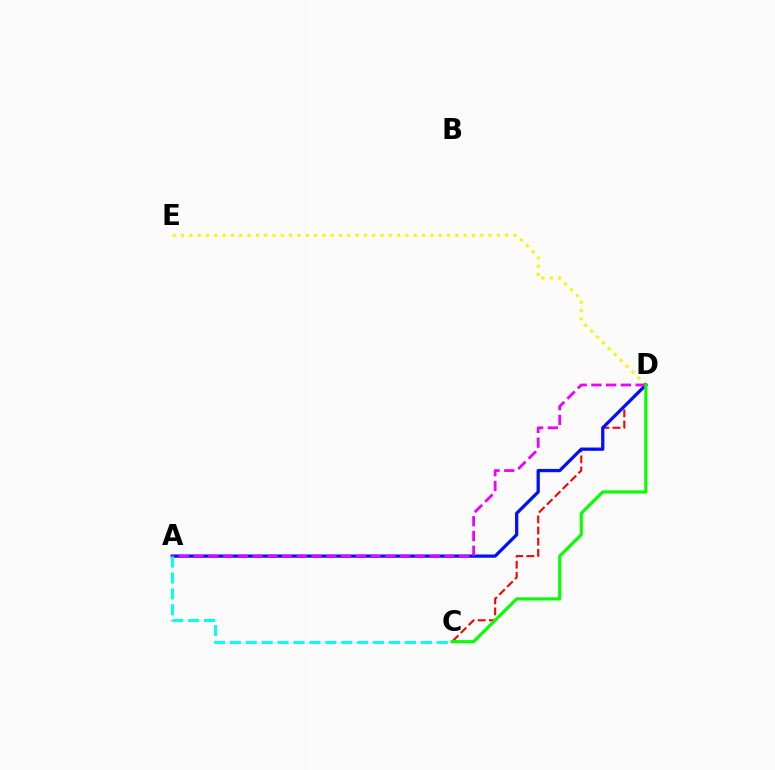{('C', 'D'): [{'color': '#ff0000', 'line_style': 'dashed', 'thickness': 1.51}, {'color': '#08ff00', 'line_style': 'solid', 'thickness': 2.26}], ('D', 'E'): [{'color': '#fcf500', 'line_style': 'dotted', 'thickness': 2.26}], ('A', 'D'): [{'color': '#0010ff', 'line_style': 'solid', 'thickness': 2.34}, {'color': '#ee00ff', 'line_style': 'dashed', 'thickness': 2.0}], ('A', 'C'): [{'color': '#00fff6', 'line_style': 'dashed', 'thickness': 2.16}]}